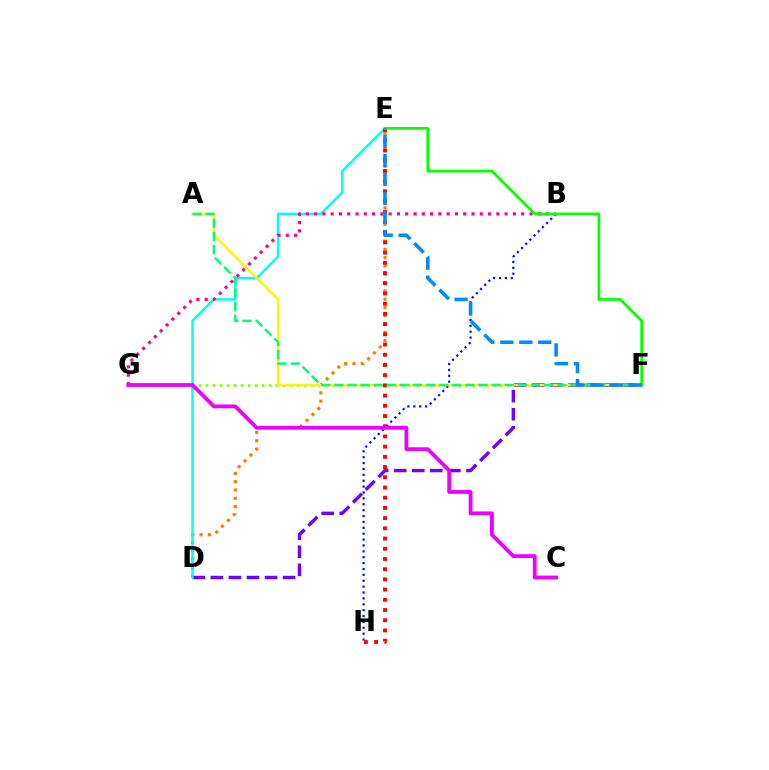{('F', 'G'): [{'color': '#84ff00', 'line_style': 'dotted', 'thickness': 1.91}], ('D', 'E'): [{'color': '#ff7c00', 'line_style': 'dotted', 'thickness': 2.25}, {'color': '#00fff6', 'line_style': 'solid', 'thickness': 1.77}], ('B', 'H'): [{'color': '#0010ff', 'line_style': 'dotted', 'thickness': 1.6}], ('D', 'F'): [{'color': '#7200ff', 'line_style': 'dashed', 'thickness': 2.45}], ('A', 'F'): [{'color': '#fcf500', 'line_style': 'solid', 'thickness': 1.66}, {'color': '#00ff74', 'line_style': 'dashed', 'thickness': 1.78}], ('E', 'H'): [{'color': '#ff0000', 'line_style': 'dotted', 'thickness': 2.77}], ('B', 'G'): [{'color': '#ff0094', 'line_style': 'dotted', 'thickness': 2.25}], ('E', 'F'): [{'color': '#08ff00', 'line_style': 'solid', 'thickness': 1.94}, {'color': '#008cff', 'line_style': 'dashed', 'thickness': 2.58}], ('C', 'G'): [{'color': '#ee00ff', 'line_style': 'solid', 'thickness': 2.74}]}